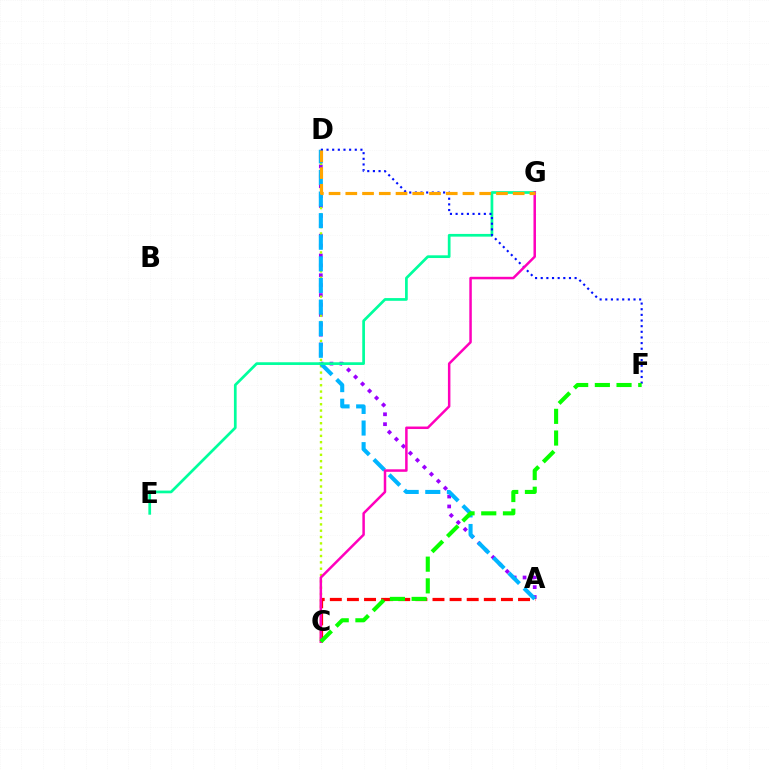{('A', 'D'): [{'color': '#9b00ff', 'line_style': 'dotted', 'thickness': 2.69}, {'color': '#00b5ff', 'line_style': 'dashed', 'thickness': 2.93}], ('C', 'D'): [{'color': '#b3ff00', 'line_style': 'dotted', 'thickness': 1.72}], ('A', 'C'): [{'color': '#ff0000', 'line_style': 'dashed', 'thickness': 2.32}], ('E', 'G'): [{'color': '#00ff9d', 'line_style': 'solid', 'thickness': 1.95}], ('D', 'F'): [{'color': '#0010ff', 'line_style': 'dotted', 'thickness': 1.53}], ('C', 'G'): [{'color': '#ff00bd', 'line_style': 'solid', 'thickness': 1.8}], ('C', 'F'): [{'color': '#08ff00', 'line_style': 'dashed', 'thickness': 2.95}], ('D', 'G'): [{'color': '#ffa500', 'line_style': 'dashed', 'thickness': 2.27}]}